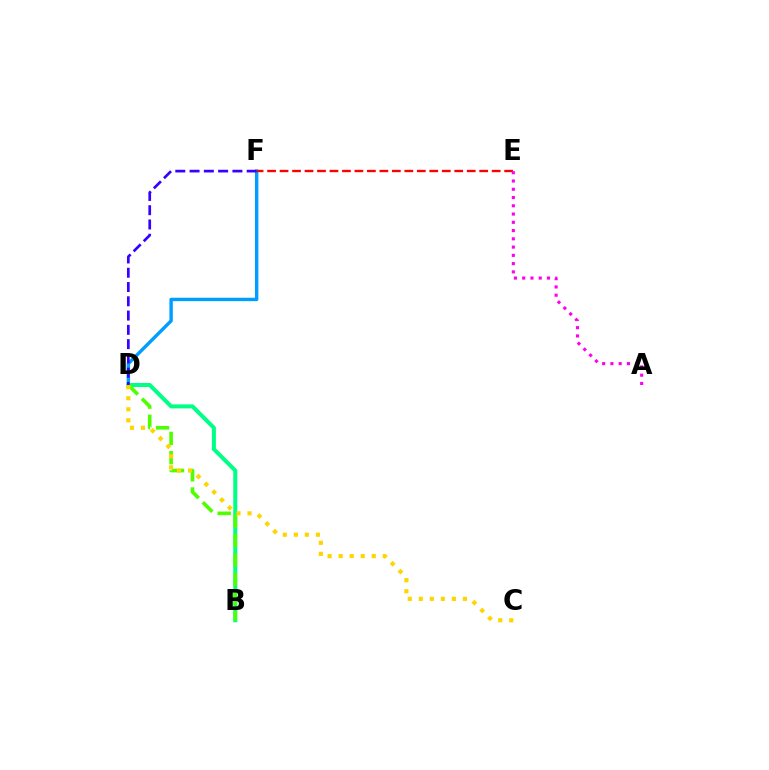{('D', 'F'): [{'color': '#009eff', 'line_style': 'solid', 'thickness': 2.45}, {'color': '#3700ff', 'line_style': 'dashed', 'thickness': 1.94}], ('B', 'D'): [{'color': '#00ff86', 'line_style': 'solid', 'thickness': 2.89}, {'color': '#4fff00', 'line_style': 'dashed', 'thickness': 2.61}], ('C', 'D'): [{'color': '#ffd500', 'line_style': 'dotted', 'thickness': 3.0}], ('E', 'F'): [{'color': '#ff0000', 'line_style': 'dashed', 'thickness': 1.7}], ('A', 'E'): [{'color': '#ff00ed', 'line_style': 'dotted', 'thickness': 2.24}]}